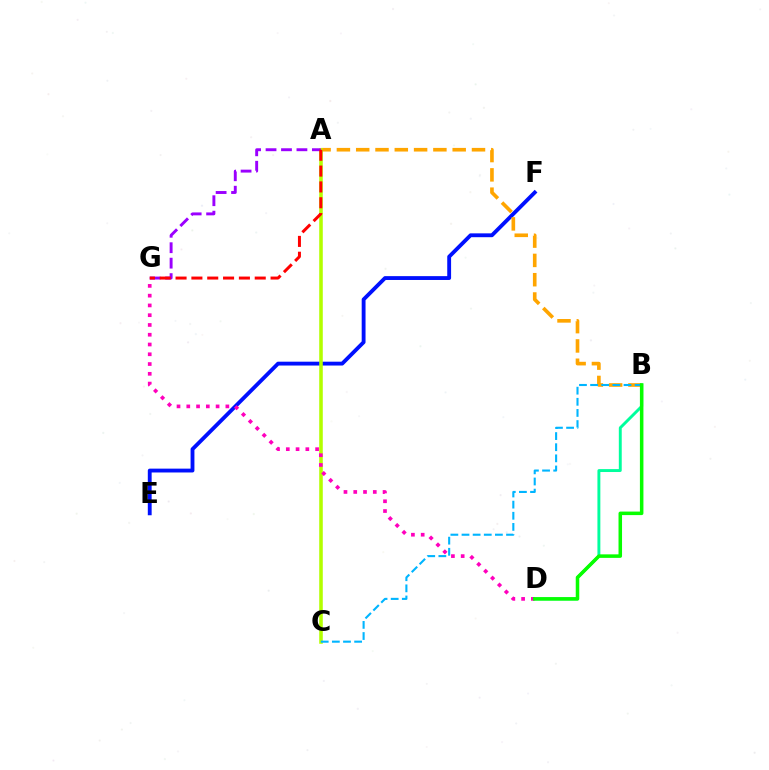{('E', 'F'): [{'color': '#0010ff', 'line_style': 'solid', 'thickness': 2.77}], ('A', 'B'): [{'color': '#ffa500', 'line_style': 'dashed', 'thickness': 2.62}], ('A', 'C'): [{'color': '#b3ff00', 'line_style': 'solid', 'thickness': 2.56}], ('B', 'D'): [{'color': '#00ff9d', 'line_style': 'solid', 'thickness': 2.1}, {'color': '#08ff00', 'line_style': 'solid', 'thickness': 2.53}], ('D', 'G'): [{'color': '#ff00bd', 'line_style': 'dotted', 'thickness': 2.65}], ('A', 'G'): [{'color': '#9b00ff', 'line_style': 'dashed', 'thickness': 2.1}, {'color': '#ff0000', 'line_style': 'dashed', 'thickness': 2.15}], ('B', 'C'): [{'color': '#00b5ff', 'line_style': 'dashed', 'thickness': 1.51}]}